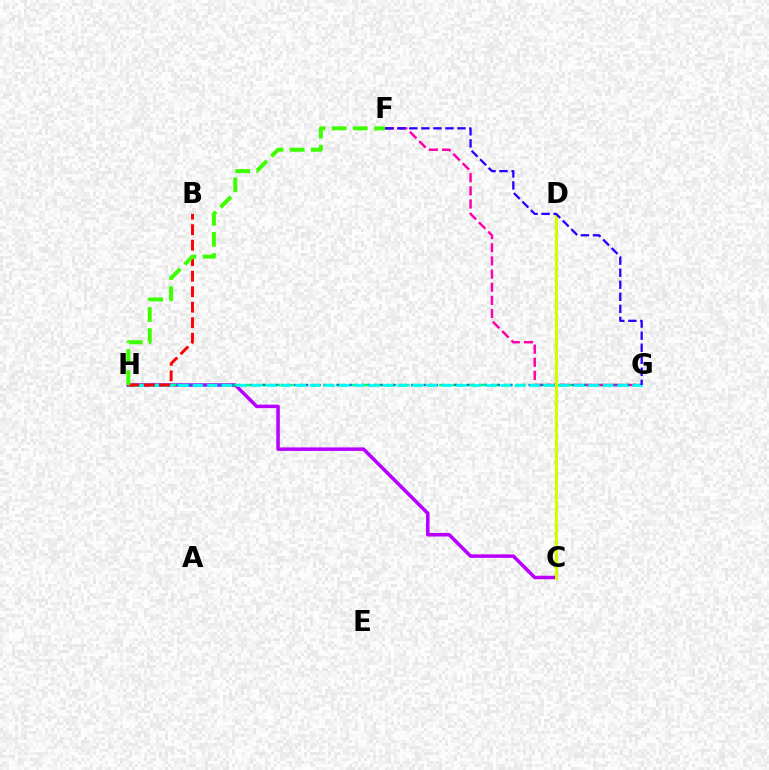{('C', 'H'): [{'color': '#b900ff', 'line_style': 'solid', 'thickness': 2.54}], ('G', 'H'): [{'color': '#00ff5c', 'line_style': 'dashed', 'thickness': 1.75}, {'color': '#0074ff', 'line_style': 'dotted', 'thickness': 1.68}, {'color': '#00fff6', 'line_style': 'dashed', 'thickness': 1.99}], ('F', 'G'): [{'color': '#ff00ac', 'line_style': 'dashed', 'thickness': 1.79}, {'color': '#2500ff', 'line_style': 'dashed', 'thickness': 1.64}], ('C', 'D'): [{'color': '#ff9400', 'line_style': 'dotted', 'thickness': 1.77}, {'color': '#d1ff00', 'line_style': 'solid', 'thickness': 2.2}], ('B', 'H'): [{'color': '#ff0000', 'line_style': 'dashed', 'thickness': 2.11}], ('F', 'H'): [{'color': '#3dff00', 'line_style': 'dashed', 'thickness': 2.87}]}